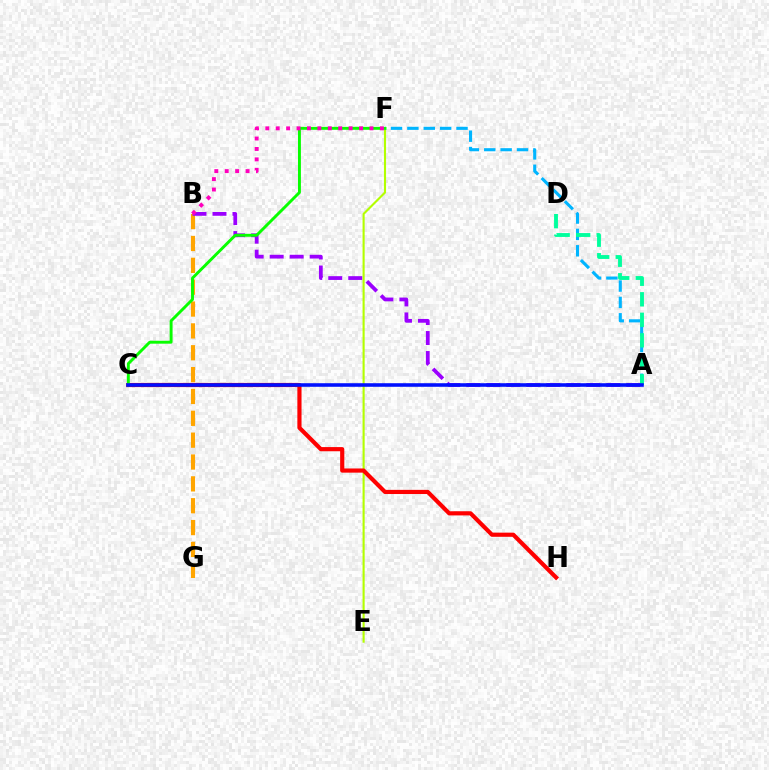{('B', 'G'): [{'color': '#ffa500', 'line_style': 'dashed', 'thickness': 2.97}], ('E', 'F'): [{'color': '#b3ff00', 'line_style': 'solid', 'thickness': 1.52}], ('A', 'F'): [{'color': '#00b5ff', 'line_style': 'dashed', 'thickness': 2.22}], ('A', 'B'): [{'color': '#9b00ff', 'line_style': 'dashed', 'thickness': 2.72}], ('C', 'H'): [{'color': '#ff0000', 'line_style': 'solid', 'thickness': 3.0}], ('C', 'F'): [{'color': '#08ff00', 'line_style': 'solid', 'thickness': 2.1}], ('A', 'D'): [{'color': '#00ff9d', 'line_style': 'dashed', 'thickness': 2.79}], ('B', 'F'): [{'color': '#ff00bd', 'line_style': 'dotted', 'thickness': 2.83}], ('A', 'C'): [{'color': '#0010ff', 'line_style': 'solid', 'thickness': 2.57}]}